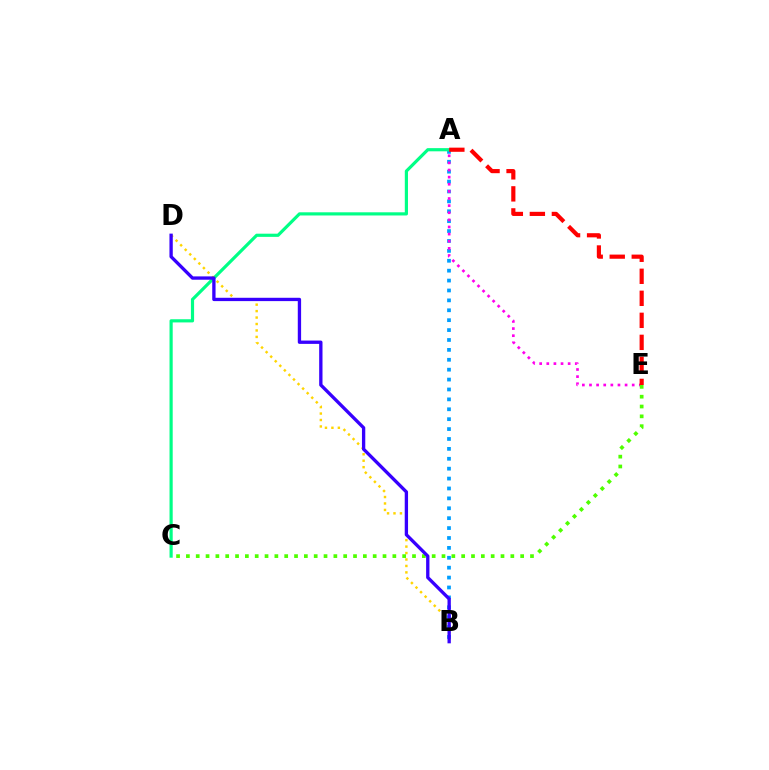{('A', 'B'): [{'color': '#009eff', 'line_style': 'dotted', 'thickness': 2.69}], ('A', 'C'): [{'color': '#00ff86', 'line_style': 'solid', 'thickness': 2.29}], ('A', 'E'): [{'color': '#ff00ed', 'line_style': 'dotted', 'thickness': 1.93}, {'color': '#ff0000', 'line_style': 'dashed', 'thickness': 2.99}], ('B', 'D'): [{'color': '#ffd500', 'line_style': 'dotted', 'thickness': 1.75}, {'color': '#3700ff', 'line_style': 'solid', 'thickness': 2.39}], ('C', 'E'): [{'color': '#4fff00', 'line_style': 'dotted', 'thickness': 2.67}]}